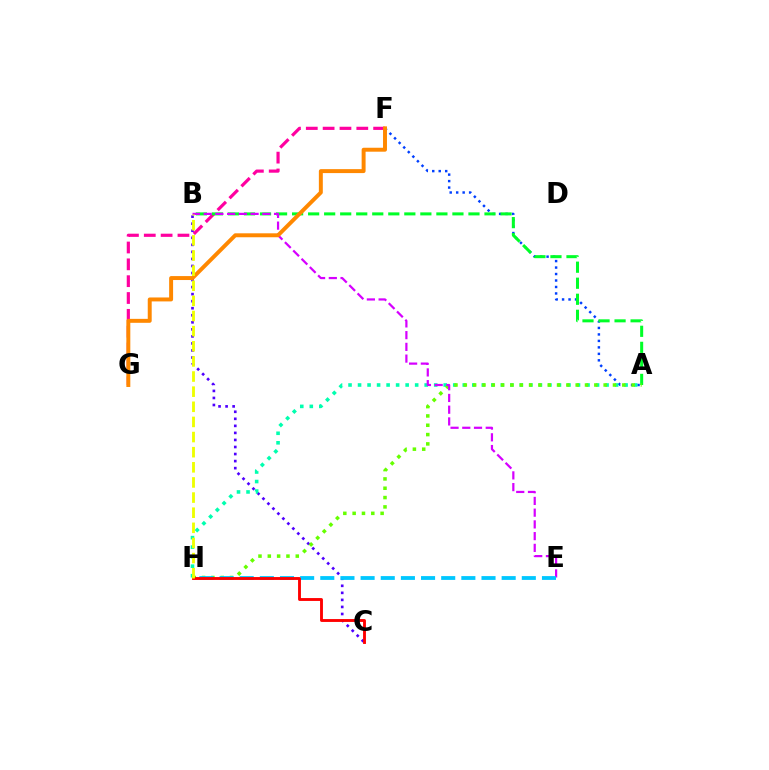{('F', 'G'): [{'color': '#ff00a0', 'line_style': 'dashed', 'thickness': 2.29}, {'color': '#ff8800', 'line_style': 'solid', 'thickness': 2.84}], ('B', 'C'): [{'color': '#4f00ff', 'line_style': 'dotted', 'thickness': 1.91}], ('A', 'F'): [{'color': '#003fff', 'line_style': 'dotted', 'thickness': 1.76}], ('A', 'H'): [{'color': '#00ffaf', 'line_style': 'dotted', 'thickness': 2.59}, {'color': '#66ff00', 'line_style': 'dotted', 'thickness': 2.53}], ('A', 'B'): [{'color': '#00ff27', 'line_style': 'dashed', 'thickness': 2.18}], ('B', 'E'): [{'color': '#d600ff', 'line_style': 'dashed', 'thickness': 1.59}], ('E', 'H'): [{'color': '#00c7ff', 'line_style': 'dashed', 'thickness': 2.74}], ('C', 'H'): [{'color': '#ff0000', 'line_style': 'solid', 'thickness': 2.07}], ('B', 'H'): [{'color': '#eeff00', 'line_style': 'dashed', 'thickness': 2.06}]}